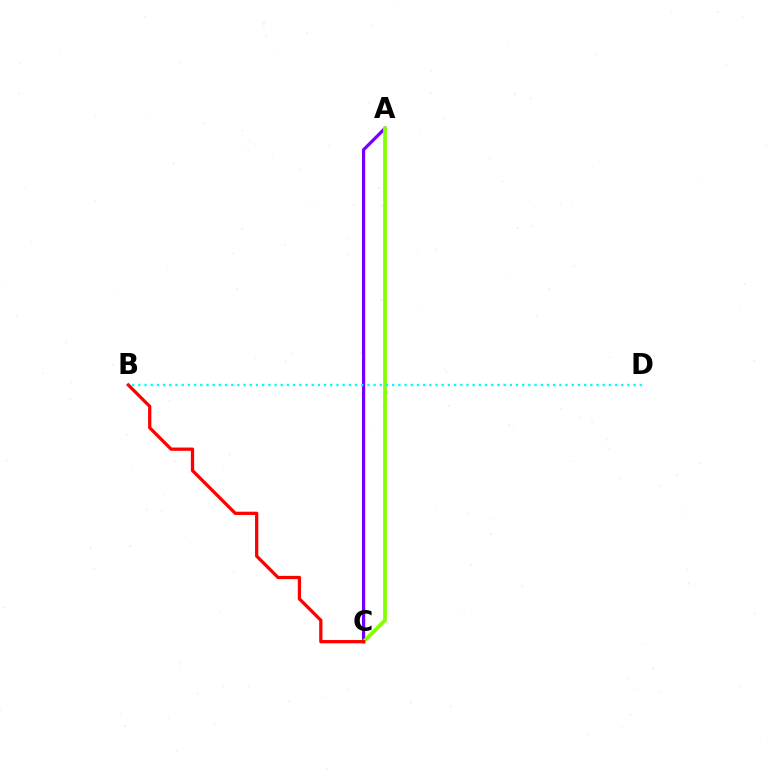{('A', 'C'): [{'color': '#7200ff', 'line_style': 'solid', 'thickness': 2.32}, {'color': '#84ff00', 'line_style': 'solid', 'thickness': 2.7}], ('B', 'C'): [{'color': '#ff0000', 'line_style': 'solid', 'thickness': 2.35}], ('B', 'D'): [{'color': '#00fff6', 'line_style': 'dotted', 'thickness': 1.68}]}